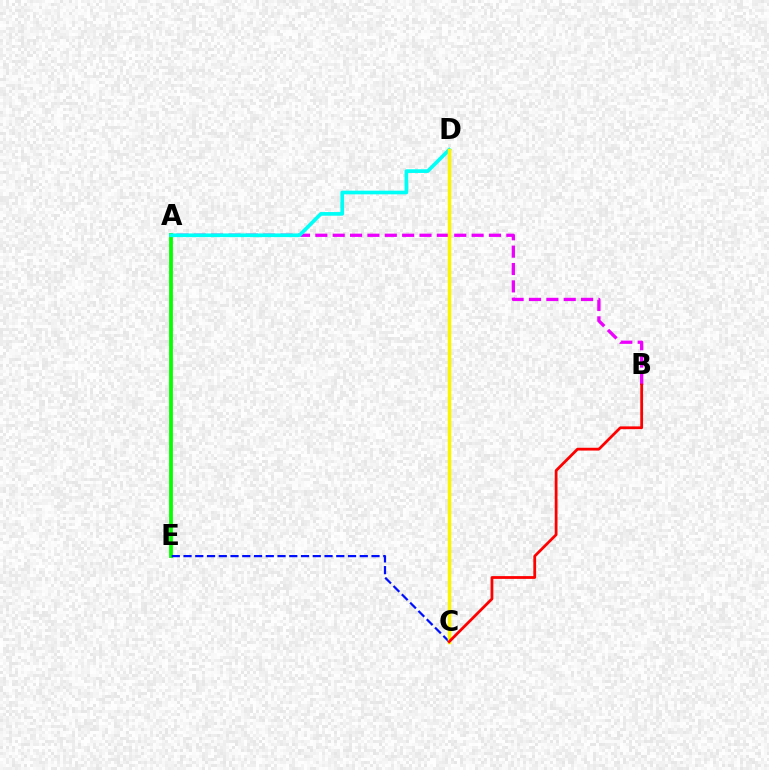{('A', 'B'): [{'color': '#ee00ff', 'line_style': 'dashed', 'thickness': 2.36}], ('A', 'E'): [{'color': '#08ff00', 'line_style': 'solid', 'thickness': 2.74}], ('C', 'E'): [{'color': '#0010ff', 'line_style': 'dashed', 'thickness': 1.6}], ('A', 'D'): [{'color': '#00fff6', 'line_style': 'solid', 'thickness': 2.65}], ('C', 'D'): [{'color': '#fcf500', 'line_style': 'solid', 'thickness': 2.52}], ('B', 'C'): [{'color': '#ff0000', 'line_style': 'solid', 'thickness': 2.0}]}